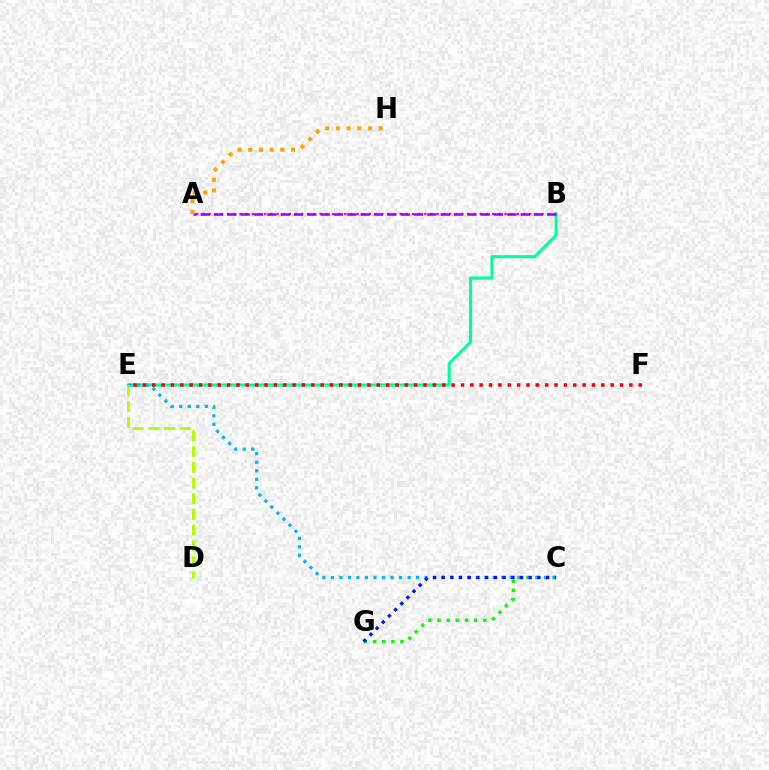{('C', 'G'): [{'color': '#08ff00', 'line_style': 'dotted', 'thickness': 2.49}, {'color': '#0010ff', 'line_style': 'dotted', 'thickness': 2.37}], ('B', 'E'): [{'color': '#00ff9d', 'line_style': 'solid', 'thickness': 2.22}], ('C', 'E'): [{'color': '#00b5ff', 'line_style': 'dotted', 'thickness': 2.32}], ('E', 'F'): [{'color': '#ff0000', 'line_style': 'dotted', 'thickness': 2.54}], ('A', 'B'): [{'color': '#ff00bd', 'line_style': 'dotted', 'thickness': 1.67}, {'color': '#9b00ff', 'line_style': 'dashed', 'thickness': 1.81}], ('D', 'E'): [{'color': '#b3ff00', 'line_style': 'dashed', 'thickness': 2.13}], ('A', 'H'): [{'color': '#ffa500', 'line_style': 'dotted', 'thickness': 2.91}]}